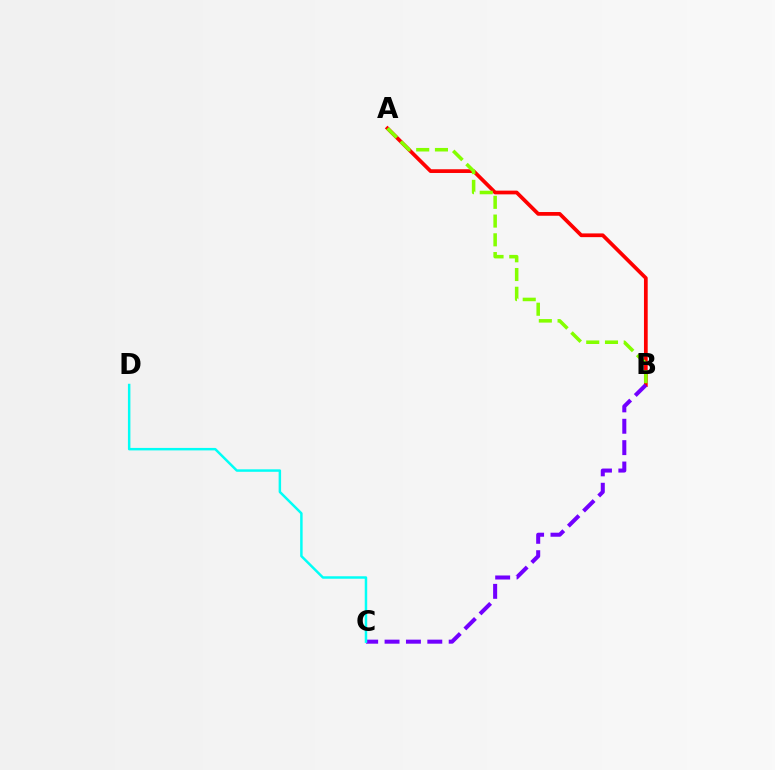{('A', 'B'): [{'color': '#ff0000', 'line_style': 'solid', 'thickness': 2.69}, {'color': '#84ff00', 'line_style': 'dashed', 'thickness': 2.55}], ('B', 'C'): [{'color': '#7200ff', 'line_style': 'dashed', 'thickness': 2.9}], ('C', 'D'): [{'color': '#00fff6', 'line_style': 'solid', 'thickness': 1.78}]}